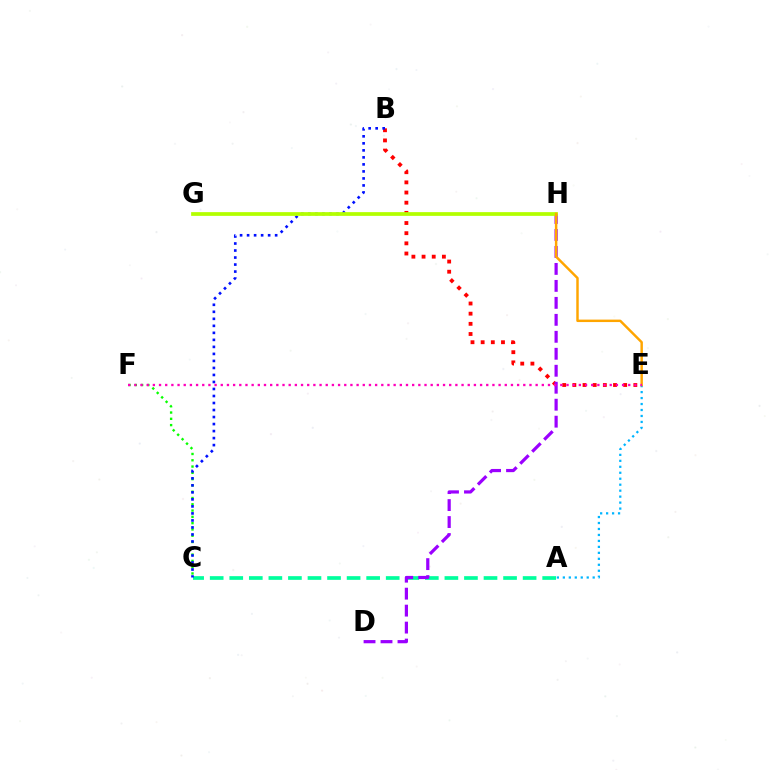{('A', 'C'): [{'color': '#00ff9d', 'line_style': 'dashed', 'thickness': 2.66}], ('B', 'E'): [{'color': '#ff0000', 'line_style': 'dotted', 'thickness': 2.76}], ('D', 'H'): [{'color': '#9b00ff', 'line_style': 'dashed', 'thickness': 2.31}], ('A', 'E'): [{'color': '#00b5ff', 'line_style': 'dotted', 'thickness': 1.62}], ('C', 'F'): [{'color': '#08ff00', 'line_style': 'dotted', 'thickness': 1.71}], ('B', 'C'): [{'color': '#0010ff', 'line_style': 'dotted', 'thickness': 1.91}], ('G', 'H'): [{'color': '#b3ff00', 'line_style': 'solid', 'thickness': 2.69}], ('E', 'H'): [{'color': '#ffa500', 'line_style': 'solid', 'thickness': 1.77}], ('E', 'F'): [{'color': '#ff00bd', 'line_style': 'dotted', 'thickness': 1.68}]}